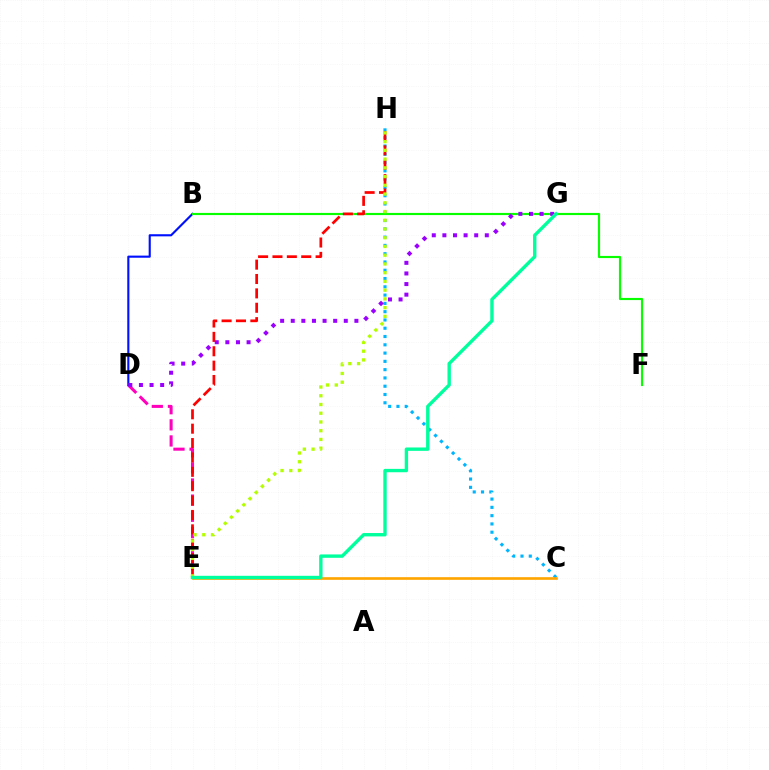{('D', 'E'): [{'color': '#ff00bd', 'line_style': 'dashed', 'thickness': 2.19}], ('C', 'H'): [{'color': '#00b5ff', 'line_style': 'dotted', 'thickness': 2.25}], ('C', 'E'): [{'color': '#ffa500', 'line_style': 'solid', 'thickness': 1.91}], ('B', 'D'): [{'color': '#0010ff', 'line_style': 'solid', 'thickness': 1.53}], ('B', 'F'): [{'color': '#08ff00', 'line_style': 'solid', 'thickness': 1.56}], ('E', 'H'): [{'color': '#ff0000', 'line_style': 'dashed', 'thickness': 1.95}, {'color': '#b3ff00', 'line_style': 'dotted', 'thickness': 2.37}], ('D', 'G'): [{'color': '#9b00ff', 'line_style': 'dotted', 'thickness': 2.88}], ('E', 'G'): [{'color': '#00ff9d', 'line_style': 'solid', 'thickness': 2.43}]}